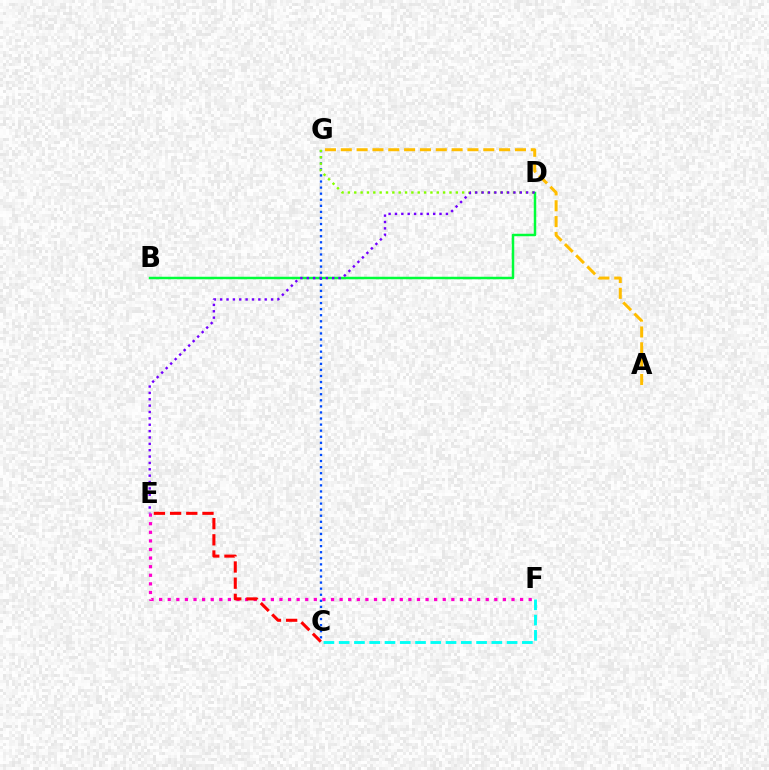{('E', 'F'): [{'color': '#ff00cf', 'line_style': 'dotted', 'thickness': 2.33}], ('B', 'D'): [{'color': '#00ff39', 'line_style': 'solid', 'thickness': 1.78}], ('C', 'G'): [{'color': '#004bff', 'line_style': 'dotted', 'thickness': 1.65}], ('C', 'F'): [{'color': '#00fff6', 'line_style': 'dashed', 'thickness': 2.07}], ('C', 'E'): [{'color': '#ff0000', 'line_style': 'dashed', 'thickness': 2.2}], ('D', 'G'): [{'color': '#84ff00', 'line_style': 'dotted', 'thickness': 1.72}], ('D', 'E'): [{'color': '#7200ff', 'line_style': 'dotted', 'thickness': 1.73}], ('A', 'G'): [{'color': '#ffbd00', 'line_style': 'dashed', 'thickness': 2.15}]}